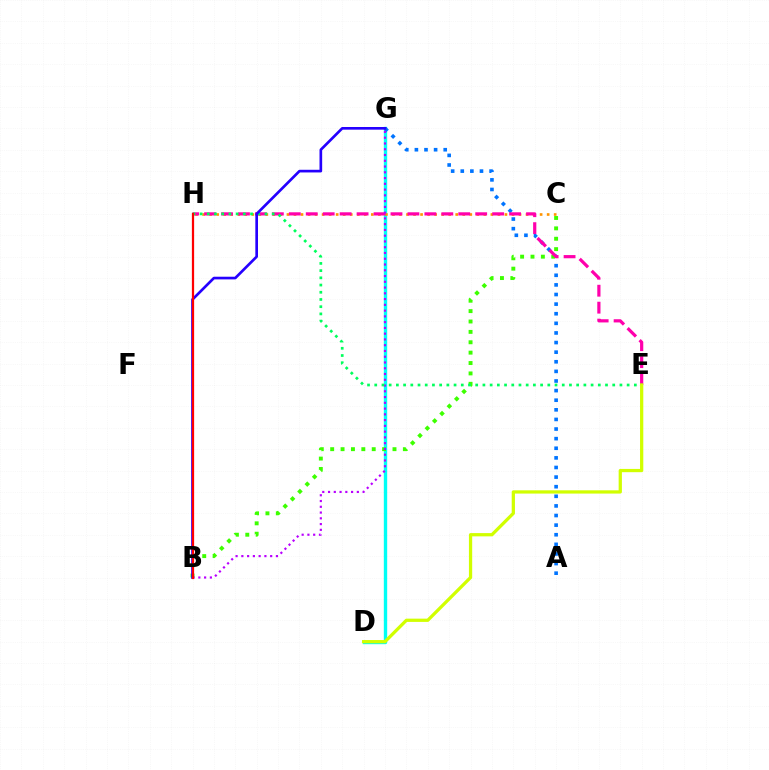{('D', 'G'): [{'color': '#00fff6', 'line_style': 'solid', 'thickness': 2.42}], ('C', 'H'): [{'color': '#ff9400', 'line_style': 'dotted', 'thickness': 1.91}], ('A', 'G'): [{'color': '#0074ff', 'line_style': 'dotted', 'thickness': 2.61}], ('B', 'C'): [{'color': '#3dff00', 'line_style': 'dotted', 'thickness': 2.82}], ('E', 'H'): [{'color': '#ff00ac', 'line_style': 'dashed', 'thickness': 2.3}, {'color': '#00ff5c', 'line_style': 'dotted', 'thickness': 1.96}], ('B', 'G'): [{'color': '#b900ff', 'line_style': 'dotted', 'thickness': 1.57}, {'color': '#2500ff', 'line_style': 'solid', 'thickness': 1.92}], ('D', 'E'): [{'color': '#d1ff00', 'line_style': 'solid', 'thickness': 2.35}], ('B', 'H'): [{'color': '#ff0000', 'line_style': 'solid', 'thickness': 1.61}]}